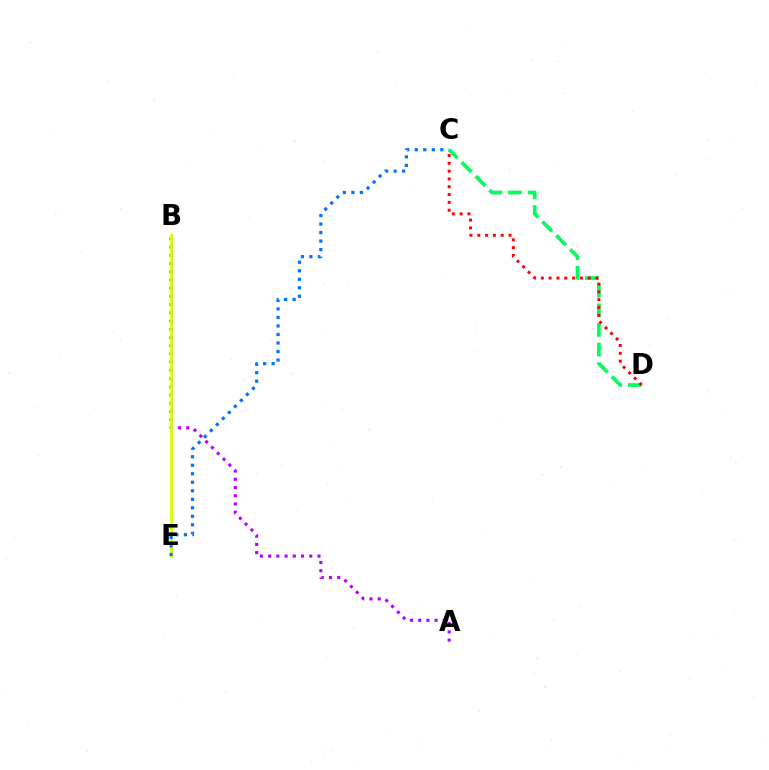{('C', 'D'): [{'color': '#00ff5c', 'line_style': 'dashed', 'thickness': 2.67}, {'color': '#ff0000', 'line_style': 'dotted', 'thickness': 2.12}], ('A', 'B'): [{'color': '#b900ff', 'line_style': 'dotted', 'thickness': 2.23}], ('B', 'E'): [{'color': '#d1ff00', 'line_style': 'solid', 'thickness': 2.03}], ('C', 'E'): [{'color': '#0074ff', 'line_style': 'dotted', 'thickness': 2.31}]}